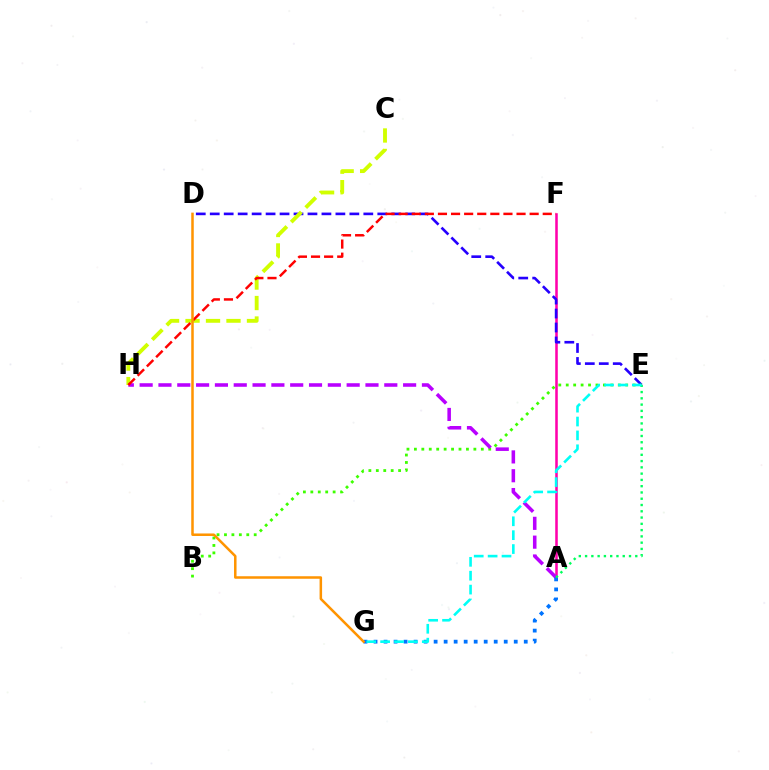{('A', 'F'): [{'color': '#ff00ac', 'line_style': 'solid', 'thickness': 1.83}], ('D', 'E'): [{'color': '#2500ff', 'line_style': 'dashed', 'thickness': 1.9}], ('B', 'E'): [{'color': '#3dff00', 'line_style': 'dotted', 'thickness': 2.02}], ('C', 'H'): [{'color': '#d1ff00', 'line_style': 'dashed', 'thickness': 2.78}], ('A', 'H'): [{'color': '#b900ff', 'line_style': 'dashed', 'thickness': 2.56}], ('F', 'H'): [{'color': '#ff0000', 'line_style': 'dashed', 'thickness': 1.78}], ('A', 'G'): [{'color': '#0074ff', 'line_style': 'dotted', 'thickness': 2.72}], ('A', 'E'): [{'color': '#00ff5c', 'line_style': 'dotted', 'thickness': 1.7}], ('E', 'G'): [{'color': '#00fff6', 'line_style': 'dashed', 'thickness': 1.89}], ('D', 'G'): [{'color': '#ff9400', 'line_style': 'solid', 'thickness': 1.81}]}